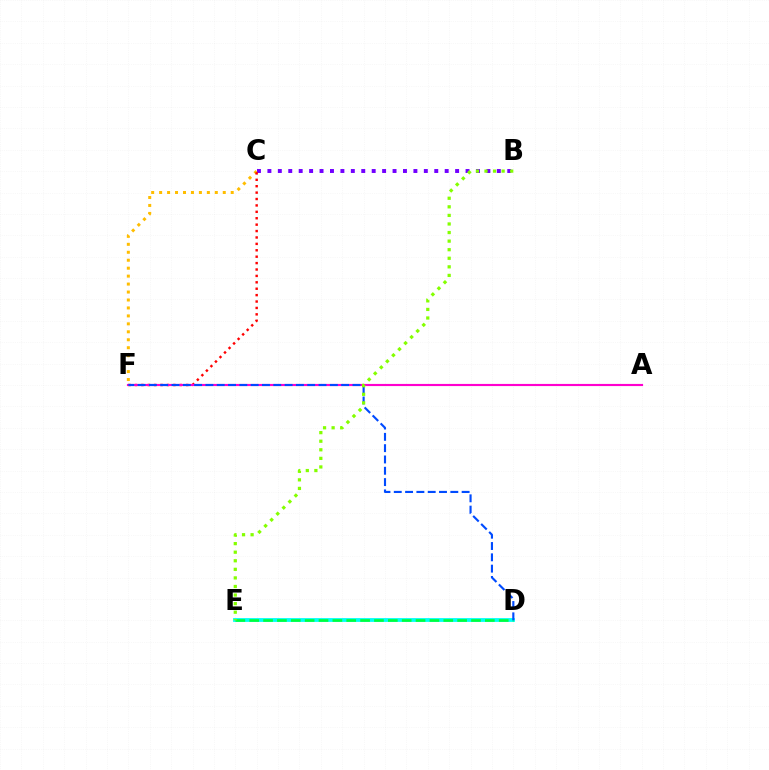{('C', 'F'): [{'color': '#ffbd00', 'line_style': 'dotted', 'thickness': 2.16}, {'color': '#ff0000', 'line_style': 'dotted', 'thickness': 1.74}], ('B', 'C'): [{'color': '#7200ff', 'line_style': 'dotted', 'thickness': 2.83}], ('A', 'F'): [{'color': '#ff00cf', 'line_style': 'solid', 'thickness': 1.55}], ('D', 'E'): [{'color': '#00fff6', 'line_style': 'solid', 'thickness': 2.74}, {'color': '#00ff39', 'line_style': 'dashed', 'thickness': 1.88}], ('D', 'F'): [{'color': '#004bff', 'line_style': 'dashed', 'thickness': 1.54}], ('B', 'E'): [{'color': '#84ff00', 'line_style': 'dotted', 'thickness': 2.33}]}